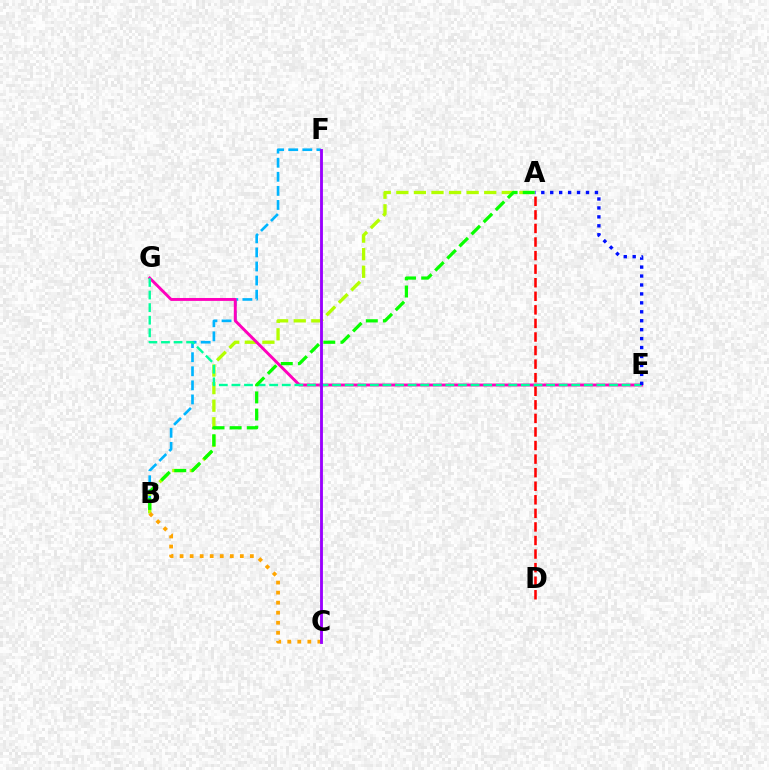{('B', 'F'): [{'color': '#00b5ff', 'line_style': 'dashed', 'thickness': 1.91}], ('A', 'B'): [{'color': '#b3ff00', 'line_style': 'dashed', 'thickness': 2.39}, {'color': '#08ff00', 'line_style': 'dashed', 'thickness': 2.33}], ('E', 'G'): [{'color': '#ff00bd', 'line_style': 'solid', 'thickness': 2.09}, {'color': '#00ff9d', 'line_style': 'dashed', 'thickness': 1.71}], ('A', 'D'): [{'color': '#ff0000', 'line_style': 'dashed', 'thickness': 1.84}], ('A', 'E'): [{'color': '#0010ff', 'line_style': 'dotted', 'thickness': 2.43}], ('B', 'C'): [{'color': '#ffa500', 'line_style': 'dotted', 'thickness': 2.73}], ('C', 'F'): [{'color': '#9b00ff', 'line_style': 'solid', 'thickness': 2.06}]}